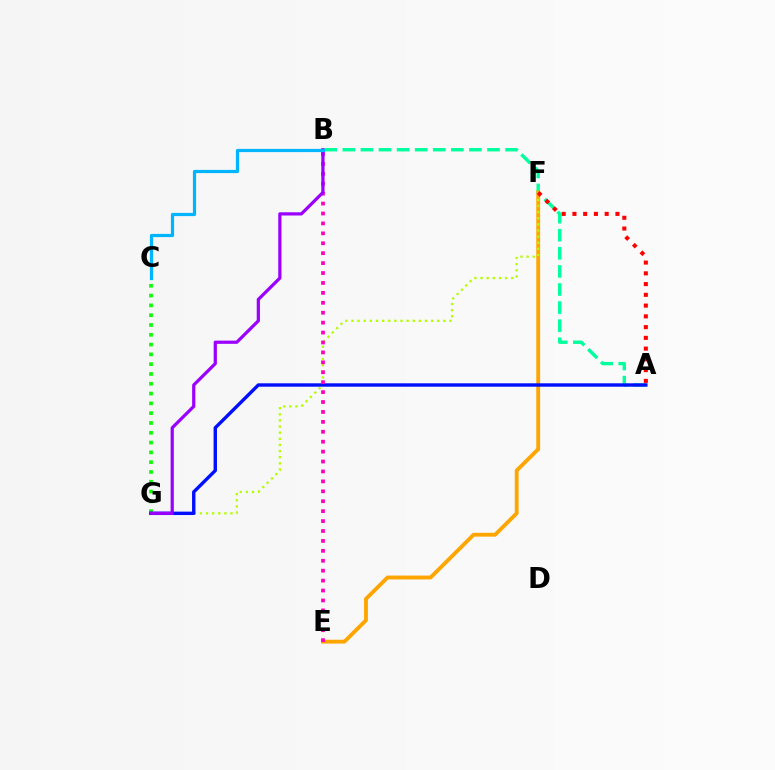{('A', 'B'): [{'color': '#00ff9d', 'line_style': 'dashed', 'thickness': 2.46}], ('C', 'G'): [{'color': '#08ff00', 'line_style': 'dotted', 'thickness': 2.66}], ('E', 'F'): [{'color': '#ffa500', 'line_style': 'solid', 'thickness': 2.77}], ('F', 'G'): [{'color': '#b3ff00', 'line_style': 'dotted', 'thickness': 1.66}], ('A', 'F'): [{'color': '#ff0000', 'line_style': 'dotted', 'thickness': 2.92}], ('A', 'G'): [{'color': '#0010ff', 'line_style': 'solid', 'thickness': 2.45}], ('B', 'E'): [{'color': '#ff00bd', 'line_style': 'dotted', 'thickness': 2.7}], ('B', 'G'): [{'color': '#9b00ff', 'line_style': 'solid', 'thickness': 2.32}], ('B', 'C'): [{'color': '#00b5ff', 'line_style': 'solid', 'thickness': 2.31}]}